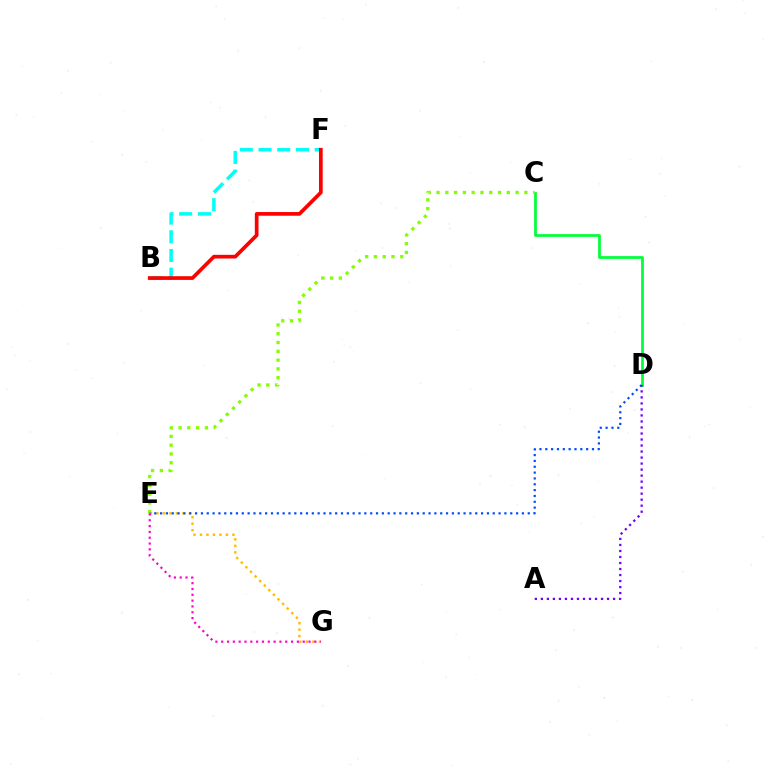{('C', 'D'): [{'color': '#00ff39', 'line_style': 'solid', 'thickness': 1.98}], ('C', 'E'): [{'color': '#84ff00', 'line_style': 'dotted', 'thickness': 2.39}], ('E', 'G'): [{'color': '#ffbd00', 'line_style': 'dotted', 'thickness': 1.76}, {'color': '#ff00cf', 'line_style': 'dotted', 'thickness': 1.58}], ('B', 'F'): [{'color': '#00fff6', 'line_style': 'dashed', 'thickness': 2.54}, {'color': '#ff0000', 'line_style': 'solid', 'thickness': 2.66}], ('D', 'E'): [{'color': '#004bff', 'line_style': 'dotted', 'thickness': 1.59}], ('A', 'D'): [{'color': '#7200ff', 'line_style': 'dotted', 'thickness': 1.63}]}